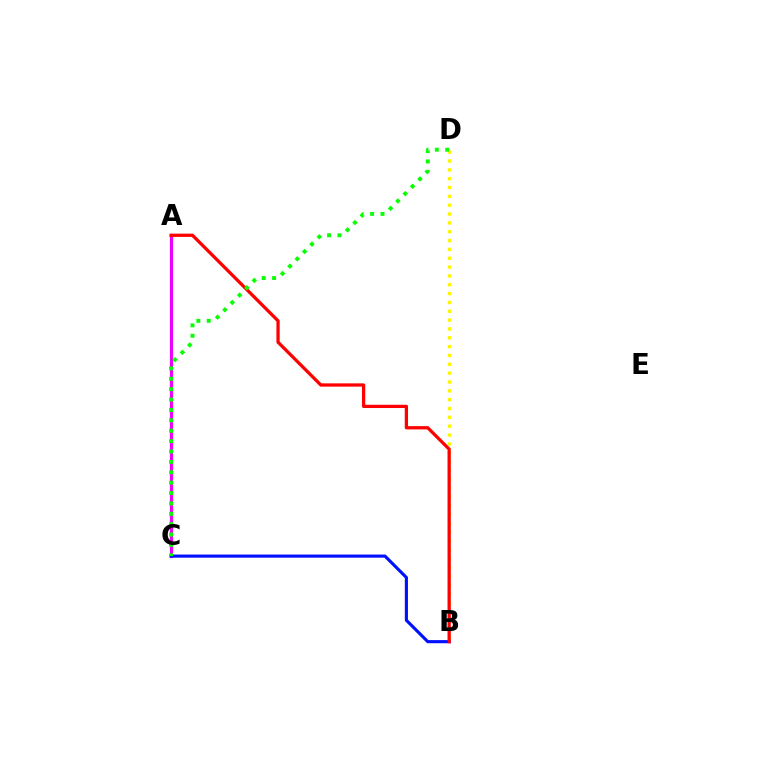{('A', 'C'): [{'color': '#00fff6', 'line_style': 'dashed', 'thickness': 2.06}, {'color': '#ee00ff', 'line_style': 'solid', 'thickness': 2.29}], ('B', 'D'): [{'color': '#fcf500', 'line_style': 'dotted', 'thickness': 2.4}], ('B', 'C'): [{'color': '#0010ff', 'line_style': 'solid', 'thickness': 2.25}], ('A', 'B'): [{'color': '#ff0000', 'line_style': 'solid', 'thickness': 2.35}], ('C', 'D'): [{'color': '#08ff00', 'line_style': 'dotted', 'thickness': 2.82}]}